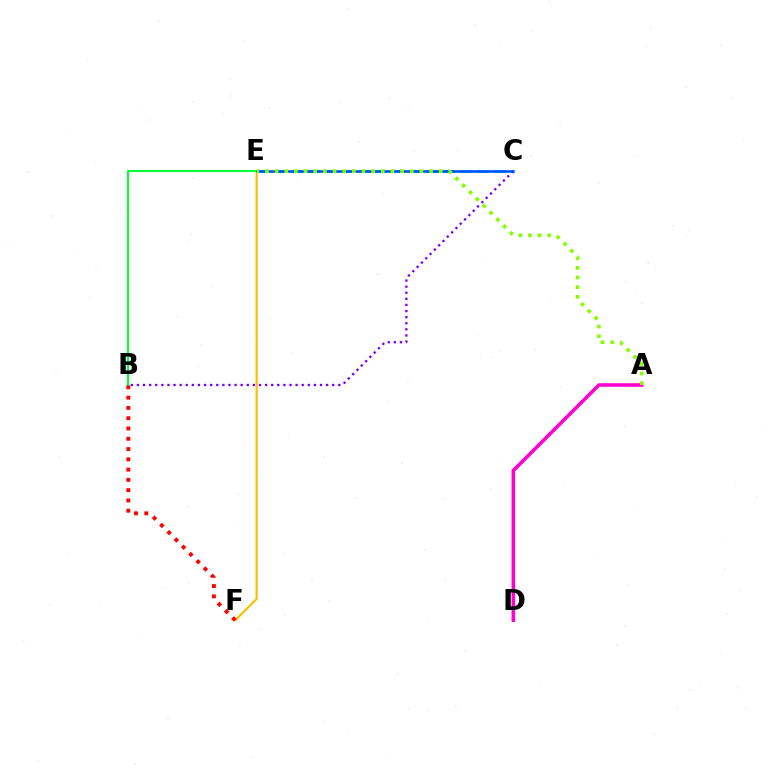{('C', 'E'): [{'color': '#00fff6', 'line_style': 'dashed', 'thickness': 2.29}, {'color': '#004bff', 'line_style': 'solid', 'thickness': 1.82}], ('B', 'E'): [{'color': '#00ff39', 'line_style': 'solid', 'thickness': 1.52}], ('A', 'D'): [{'color': '#ff00cf', 'line_style': 'solid', 'thickness': 2.56}], ('E', 'F'): [{'color': '#ffbd00', 'line_style': 'solid', 'thickness': 1.56}], ('B', 'C'): [{'color': '#7200ff', 'line_style': 'dotted', 'thickness': 1.66}], ('A', 'E'): [{'color': '#84ff00', 'line_style': 'dotted', 'thickness': 2.62}], ('B', 'F'): [{'color': '#ff0000', 'line_style': 'dotted', 'thickness': 2.79}]}